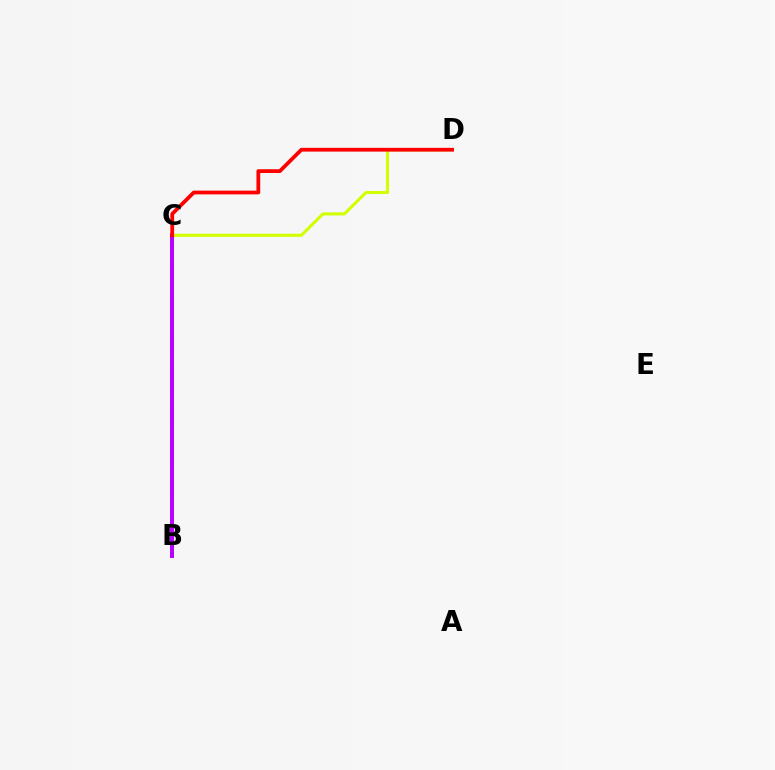{('B', 'C'): [{'color': '#0074ff', 'line_style': 'dotted', 'thickness': 2.78}, {'color': '#00ff5c', 'line_style': 'dashed', 'thickness': 1.99}, {'color': '#b900ff', 'line_style': 'solid', 'thickness': 2.85}], ('C', 'D'): [{'color': '#d1ff00', 'line_style': 'solid', 'thickness': 2.2}, {'color': '#ff0000', 'line_style': 'solid', 'thickness': 2.72}]}